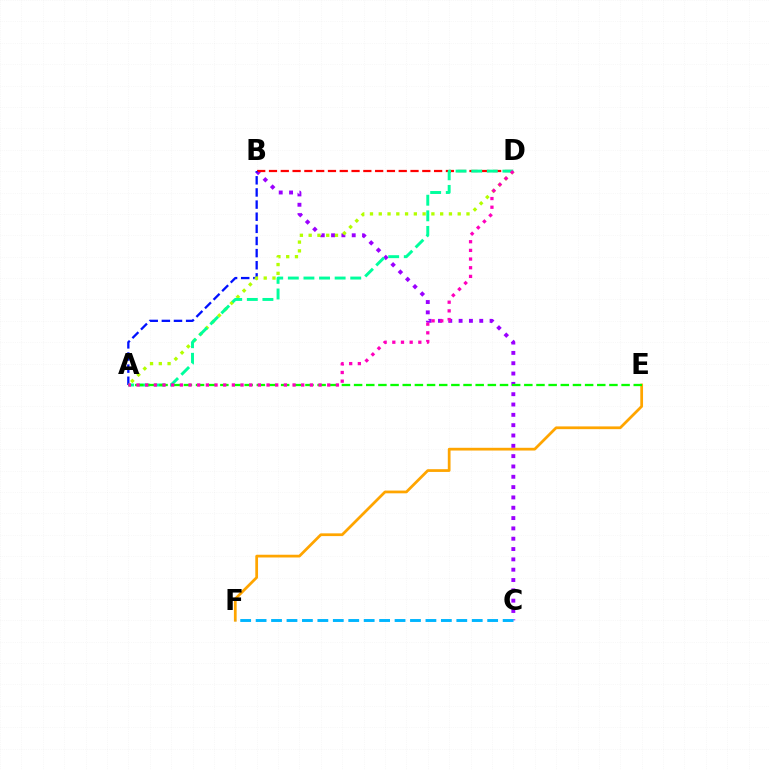{('E', 'F'): [{'color': '#ffa500', 'line_style': 'solid', 'thickness': 1.98}], ('B', 'C'): [{'color': '#9b00ff', 'line_style': 'dotted', 'thickness': 2.8}], ('B', 'D'): [{'color': '#ff0000', 'line_style': 'dashed', 'thickness': 1.6}], ('A', 'B'): [{'color': '#0010ff', 'line_style': 'dashed', 'thickness': 1.65}], ('A', 'D'): [{'color': '#b3ff00', 'line_style': 'dotted', 'thickness': 2.38}, {'color': '#00ff9d', 'line_style': 'dashed', 'thickness': 2.12}, {'color': '#ff00bd', 'line_style': 'dotted', 'thickness': 2.36}], ('C', 'F'): [{'color': '#00b5ff', 'line_style': 'dashed', 'thickness': 2.1}], ('A', 'E'): [{'color': '#08ff00', 'line_style': 'dashed', 'thickness': 1.65}]}